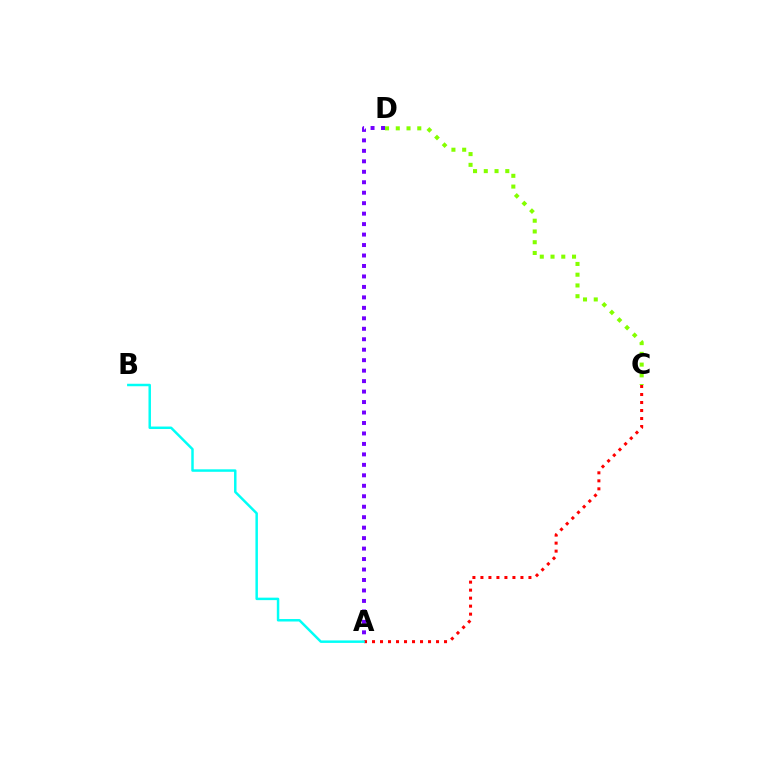{('A', 'D'): [{'color': '#7200ff', 'line_style': 'dotted', 'thickness': 2.84}], ('A', 'C'): [{'color': '#ff0000', 'line_style': 'dotted', 'thickness': 2.17}], ('A', 'B'): [{'color': '#00fff6', 'line_style': 'solid', 'thickness': 1.78}], ('C', 'D'): [{'color': '#84ff00', 'line_style': 'dotted', 'thickness': 2.92}]}